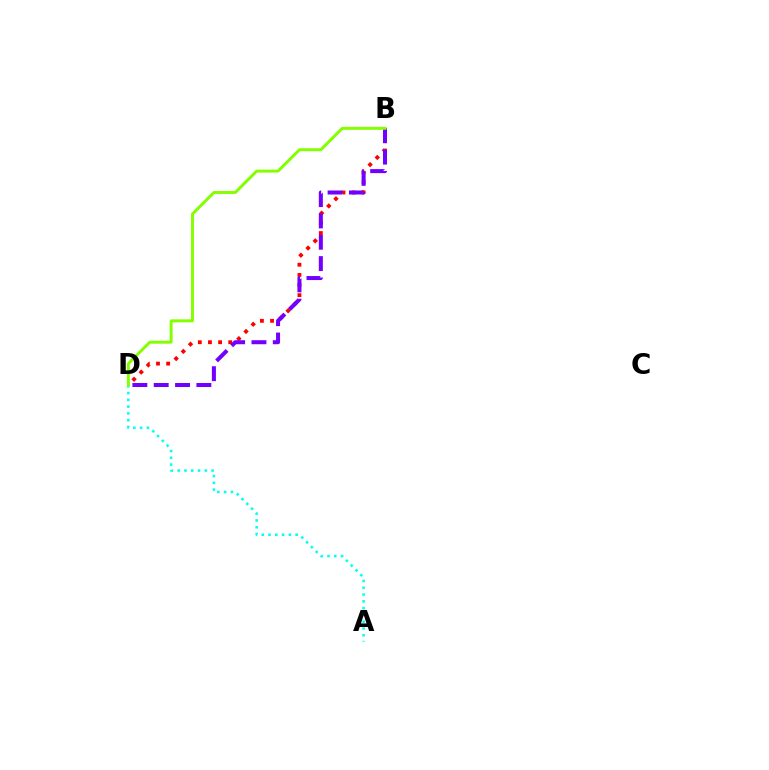{('B', 'D'): [{'color': '#ff0000', 'line_style': 'dotted', 'thickness': 2.75}, {'color': '#7200ff', 'line_style': 'dashed', 'thickness': 2.9}, {'color': '#84ff00', 'line_style': 'solid', 'thickness': 2.13}], ('A', 'D'): [{'color': '#00fff6', 'line_style': 'dotted', 'thickness': 1.84}]}